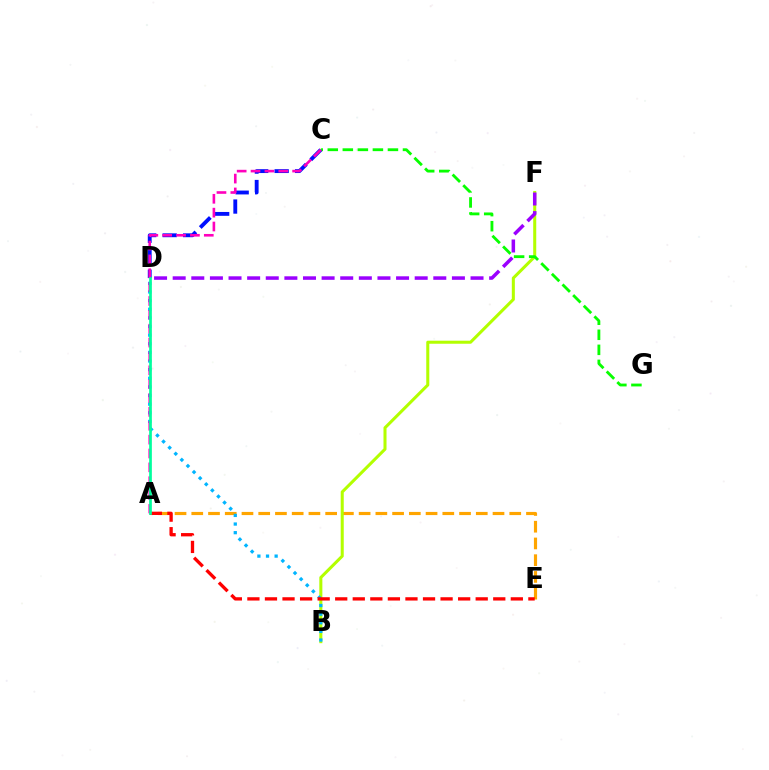{('A', 'E'): [{'color': '#ffa500', 'line_style': 'dashed', 'thickness': 2.27}, {'color': '#ff0000', 'line_style': 'dashed', 'thickness': 2.39}], ('B', 'F'): [{'color': '#b3ff00', 'line_style': 'solid', 'thickness': 2.19}], ('C', 'G'): [{'color': '#08ff00', 'line_style': 'dashed', 'thickness': 2.04}], ('B', 'D'): [{'color': '#00b5ff', 'line_style': 'dotted', 'thickness': 2.34}], ('C', 'D'): [{'color': '#0010ff', 'line_style': 'dashed', 'thickness': 2.78}], ('A', 'C'): [{'color': '#ff00bd', 'line_style': 'dashed', 'thickness': 1.88}], ('D', 'F'): [{'color': '#9b00ff', 'line_style': 'dashed', 'thickness': 2.53}], ('A', 'D'): [{'color': '#00ff9d', 'line_style': 'solid', 'thickness': 1.94}]}